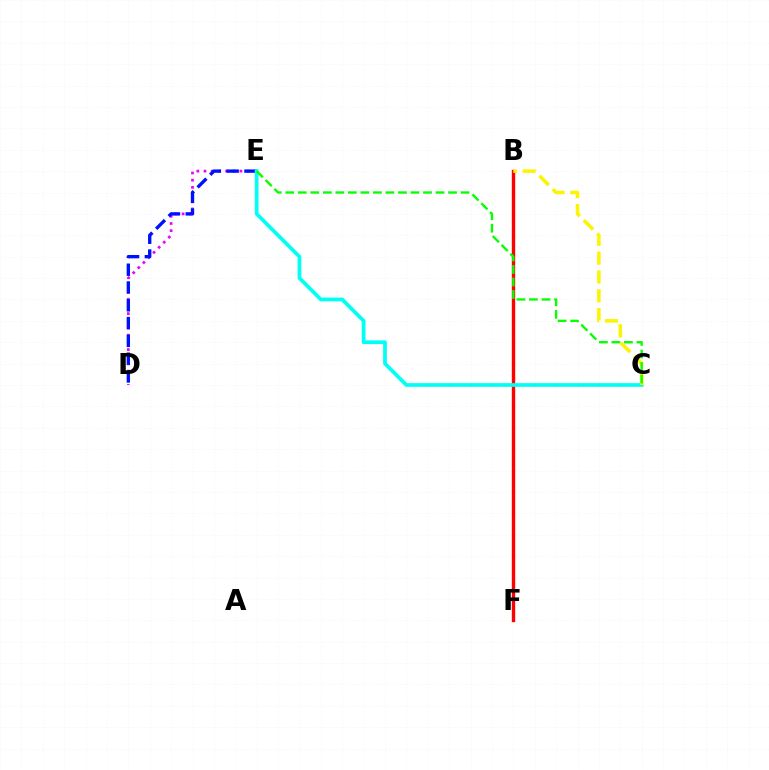{('B', 'F'): [{'color': '#ff0000', 'line_style': 'solid', 'thickness': 2.43}], ('D', 'E'): [{'color': '#ee00ff', 'line_style': 'dotted', 'thickness': 1.95}, {'color': '#0010ff', 'line_style': 'dashed', 'thickness': 2.42}], ('C', 'E'): [{'color': '#00fff6', 'line_style': 'solid', 'thickness': 2.69}, {'color': '#08ff00', 'line_style': 'dashed', 'thickness': 1.7}], ('B', 'C'): [{'color': '#fcf500', 'line_style': 'dashed', 'thickness': 2.56}]}